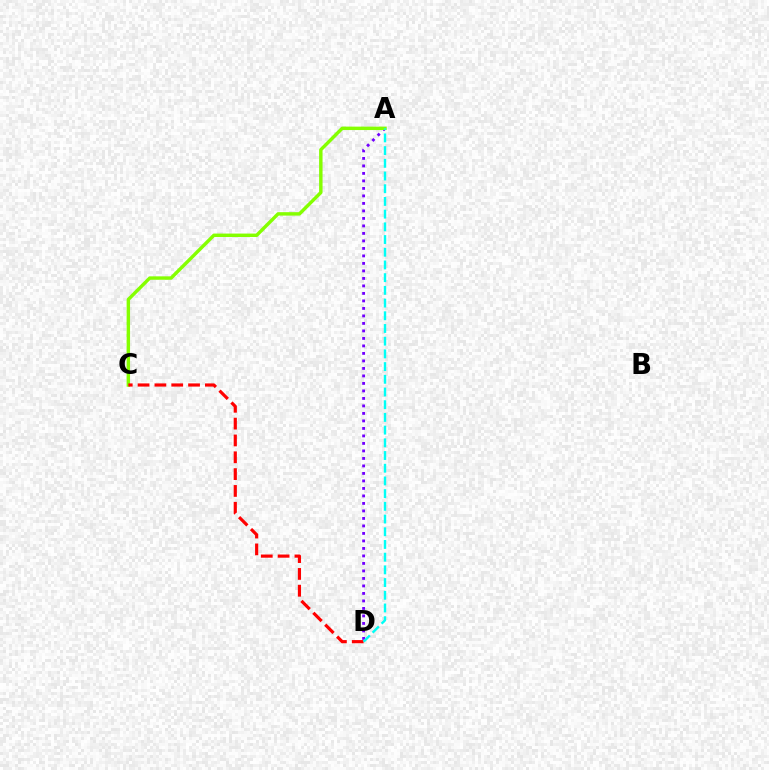{('A', 'D'): [{'color': '#7200ff', 'line_style': 'dotted', 'thickness': 2.04}, {'color': '#00fff6', 'line_style': 'dashed', 'thickness': 1.73}], ('A', 'C'): [{'color': '#84ff00', 'line_style': 'solid', 'thickness': 2.47}], ('C', 'D'): [{'color': '#ff0000', 'line_style': 'dashed', 'thickness': 2.29}]}